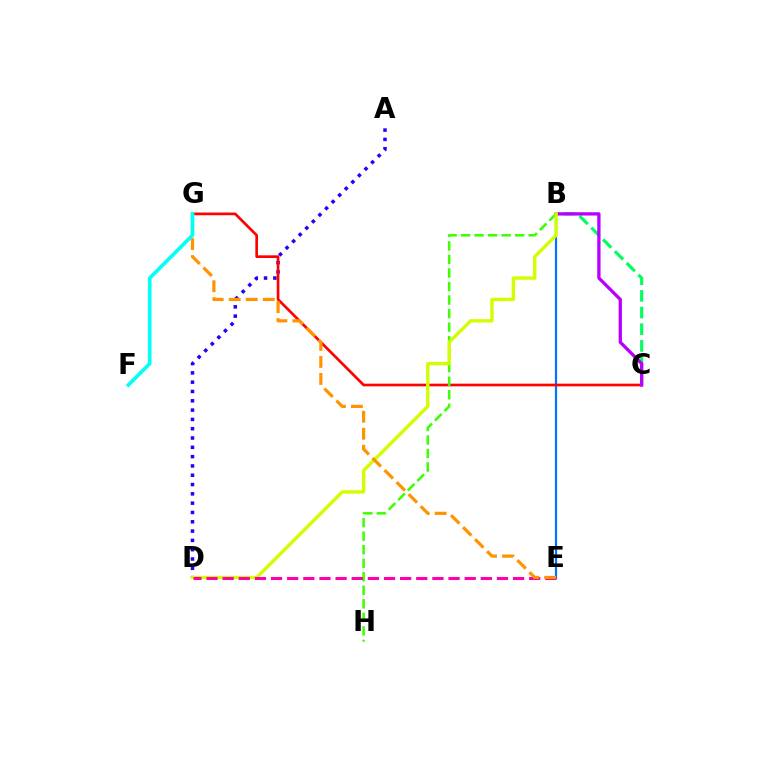{('B', 'E'): [{'color': '#0074ff', 'line_style': 'solid', 'thickness': 1.59}], ('B', 'C'): [{'color': '#00ff5c', 'line_style': 'dashed', 'thickness': 2.26}, {'color': '#b900ff', 'line_style': 'solid', 'thickness': 2.37}], ('A', 'D'): [{'color': '#2500ff', 'line_style': 'dotted', 'thickness': 2.53}], ('C', 'G'): [{'color': '#ff0000', 'line_style': 'solid', 'thickness': 1.93}], ('B', 'H'): [{'color': '#3dff00', 'line_style': 'dashed', 'thickness': 1.84}], ('B', 'D'): [{'color': '#d1ff00', 'line_style': 'solid', 'thickness': 2.43}], ('D', 'E'): [{'color': '#ff00ac', 'line_style': 'dashed', 'thickness': 2.19}], ('E', 'G'): [{'color': '#ff9400', 'line_style': 'dashed', 'thickness': 2.31}], ('F', 'G'): [{'color': '#00fff6', 'line_style': 'solid', 'thickness': 2.62}]}